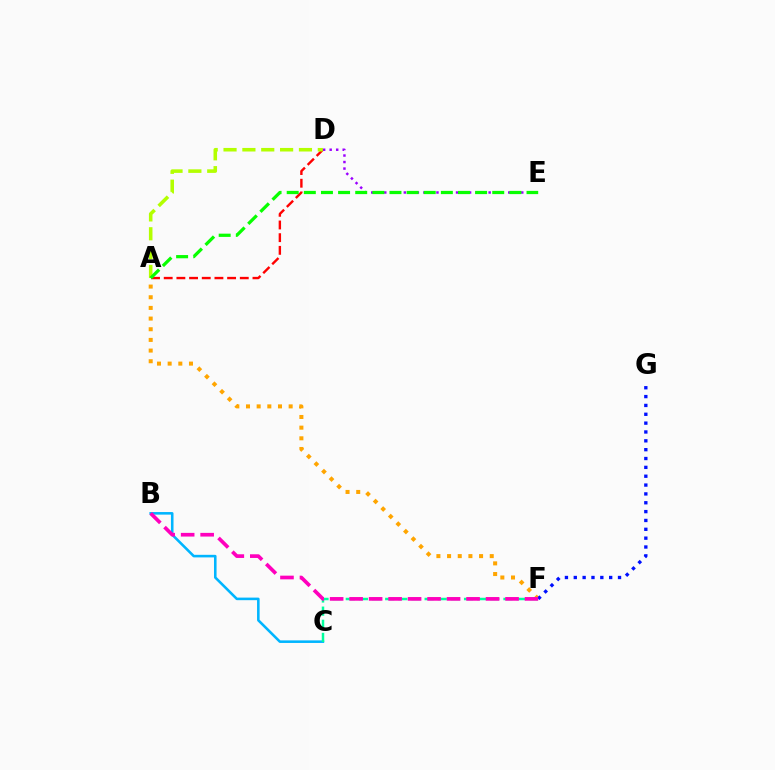{('A', 'D'): [{'color': '#ff0000', 'line_style': 'dashed', 'thickness': 1.72}, {'color': '#b3ff00', 'line_style': 'dashed', 'thickness': 2.56}], ('B', 'C'): [{'color': '#00b5ff', 'line_style': 'solid', 'thickness': 1.85}], ('A', 'F'): [{'color': '#ffa500', 'line_style': 'dotted', 'thickness': 2.9}], ('F', 'G'): [{'color': '#0010ff', 'line_style': 'dotted', 'thickness': 2.4}], ('C', 'F'): [{'color': '#00ff9d', 'line_style': 'dashed', 'thickness': 1.78}], ('B', 'F'): [{'color': '#ff00bd', 'line_style': 'dashed', 'thickness': 2.65}], ('D', 'E'): [{'color': '#9b00ff', 'line_style': 'dotted', 'thickness': 1.77}], ('A', 'E'): [{'color': '#08ff00', 'line_style': 'dashed', 'thickness': 2.33}]}